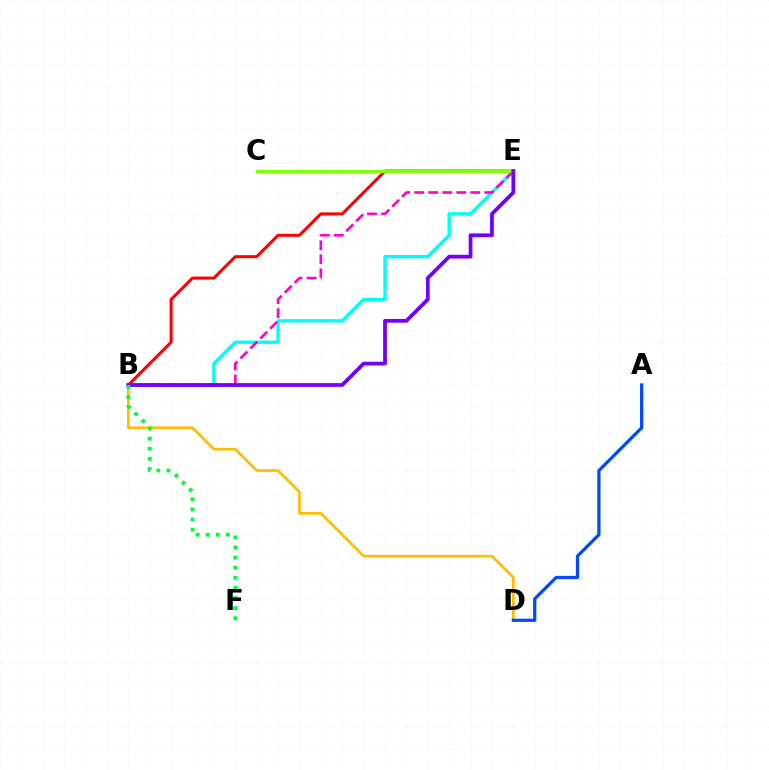{('B', 'D'): [{'color': '#ffbd00', 'line_style': 'solid', 'thickness': 1.92}], ('B', 'E'): [{'color': '#00fff6', 'line_style': 'solid', 'thickness': 2.43}, {'color': '#ff00cf', 'line_style': 'dashed', 'thickness': 1.9}, {'color': '#ff0000', 'line_style': 'solid', 'thickness': 2.17}, {'color': '#7200ff', 'line_style': 'solid', 'thickness': 2.71}], ('A', 'D'): [{'color': '#004bff', 'line_style': 'solid', 'thickness': 2.34}], ('C', 'E'): [{'color': '#84ff00', 'line_style': 'solid', 'thickness': 2.31}], ('B', 'F'): [{'color': '#00ff39', 'line_style': 'dotted', 'thickness': 2.75}]}